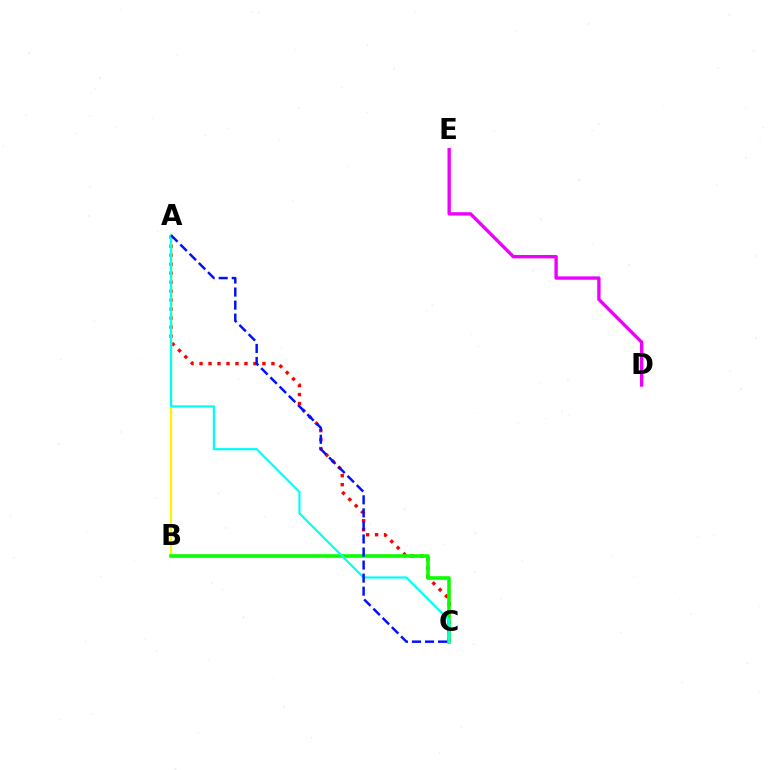{('D', 'E'): [{'color': '#ee00ff', 'line_style': 'solid', 'thickness': 2.42}], ('A', 'C'): [{'color': '#ff0000', 'line_style': 'dotted', 'thickness': 2.44}, {'color': '#00fff6', 'line_style': 'solid', 'thickness': 1.57}, {'color': '#0010ff', 'line_style': 'dashed', 'thickness': 1.77}], ('A', 'B'): [{'color': '#fcf500', 'line_style': 'solid', 'thickness': 1.66}], ('B', 'C'): [{'color': '#08ff00', 'line_style': 'solid', 'thickness': 2.59}]}